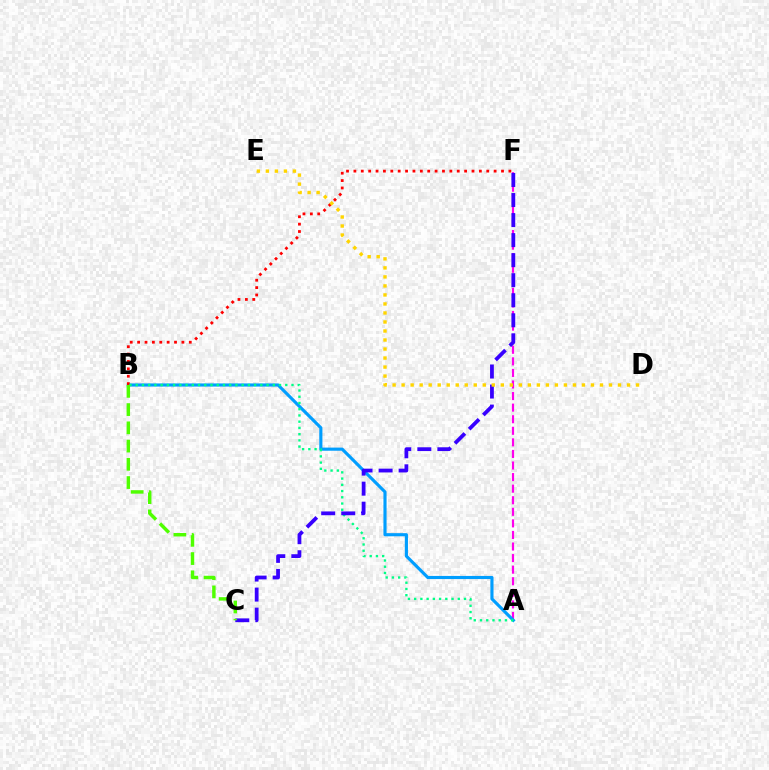{('A', 'F'): [{'color': '#ff00ed', 'line_style': 'dashed', 'thickness': 1.57}], ('A', 'B'): [{'color': '#009eff', 'line_style': 'solid', 'thickness': 2.26}, {'color': '#00ff86', 'line_style': 'dotted', 'thickness': 1.69}], ('B', 'F'): [{'color': '#ff0000', 'line_style': 'dotted', 'thickness': 2.01}], ('C', 'F'): [{'color': '#3700ff', 'line_style': 'dashed', 'thickness': 2.72}], ('D', 'E'): [{'color': '#ffd500', 'line_style': 'dotted', 'thickness': 2.45}], ('B', 'C'): [{'color': '#4fff00', 'line_style': 'dashed', 'thickness': 2.48}]}